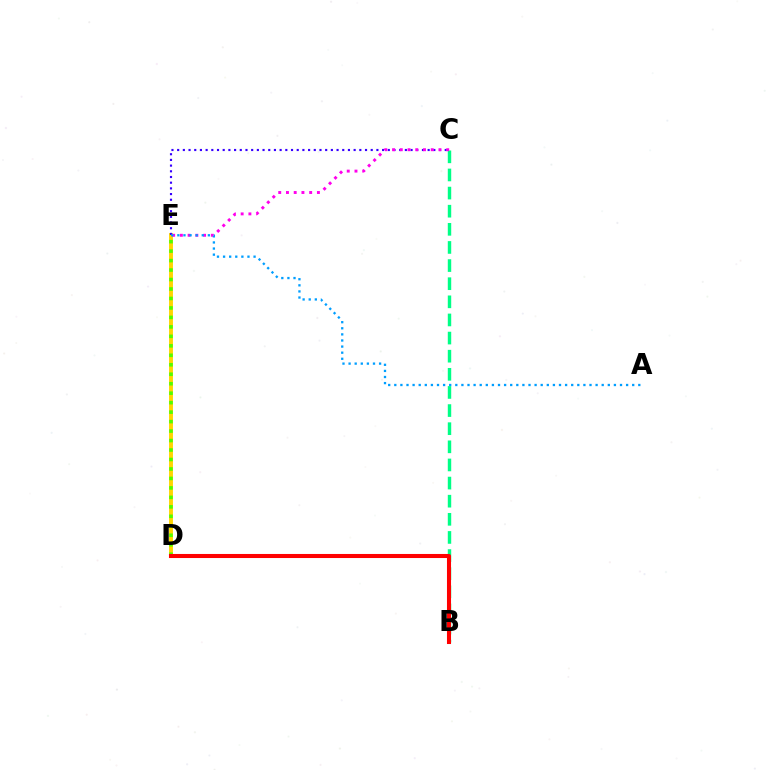{('D', 'E'): [{'color': '#ffd500', 'line_style': 'solid', 'thickness': 2.8}, {'color': '#4fff00', 'line_style': 'dotted', 'thickness': 2.57}], ('C', 'E'): [{'color': '#3700ff', 'line_style': 'dotted', 'thickness': 1.55}, {'color': '#ff00ed', 'line_style': 'dotted', 'thickness': 2.1}], ('B', 'C'): [{'color': '#00ff86', 'line_style': 'dashed', 'thickness': 2.46}], ('A', 'E'): [{'color': '#009eff', 'line_style': 'dotted', 'thickness': 1.66}], ('B', 'D'): [{'color': '#ff0000', 'line_style': 'solid', 'thickness': 2.93}]}